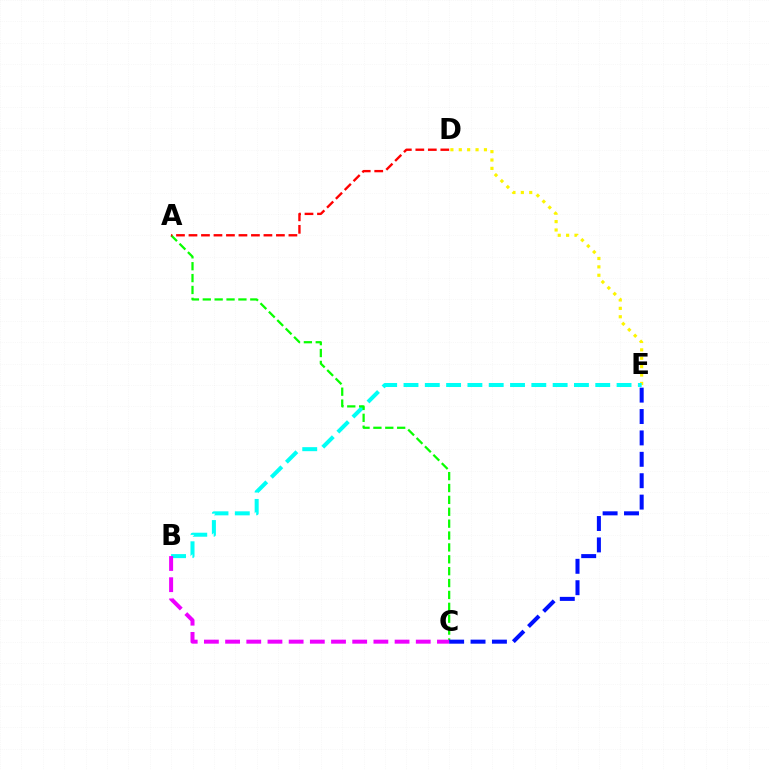{('D', 'E'): [{'color': '#fcf500', 'line_style': 'dotted', 'thickness': 2.28}], ('B', 'E'): [{'color': '#00fff6', 'line_style': 'dashed', 'thickness': 2.89}], ('A', 'C'): [{'color': '#08ff00', 'line_style': 'dashed', 'thickness': 1.61}], ('B', 'C'): [{'color': '#ee00ff', 'line_style': 'dashed', 'thickness': 2.88}], ('C', 'E'): [{'color': '#0010ff', 'line_style': 'dashed', 'thickness': 2.91}], ('A', 'D'): [{'color': '#ff0000', 'line_style': 'dashed', 'thickness': 1.7}]}